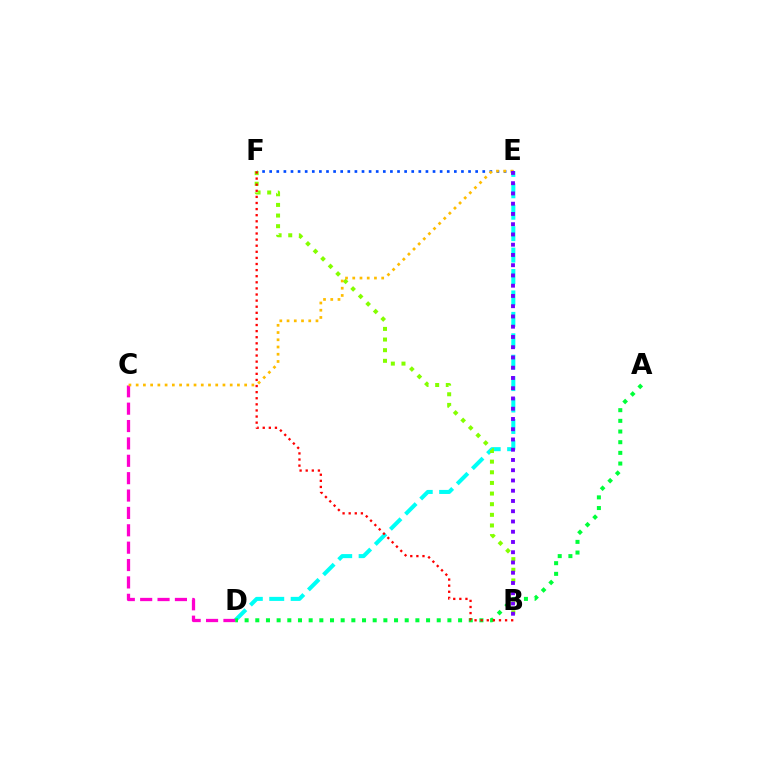{('D', 'E'): [{'color': '#00fff6', 'line_style': 'dashed', 'thickness': 2.91}], ('C', 'D'): [{'color': '#ff00cf', 'line_style': 'dashed', 'thickness': 2.36}], ('A', 'D'): [{'color': '#00ff39', 'line_style': 'dotted', 'thickness': 2.9}], ('B', 'F'): [{'color': '#84ff00', 'line_style': 'dotted', 'thickness': 2.89}, {'color': '#ff0000', 'line_style': 'dotted', 'thickness': 1.66}], ('E', 'F'): [{'color': '#004bff', 'line_style': 'dotted', 'thickness': 1.93}], ('C', 'E'): [{'color': '#ffbd00', 'line_style': 'dotted', 'thickness': 1.97}], ('B', 'E'): [{'color': '#7200ff', 'line_style': 'dotted', 'thickness': 2.79}]}